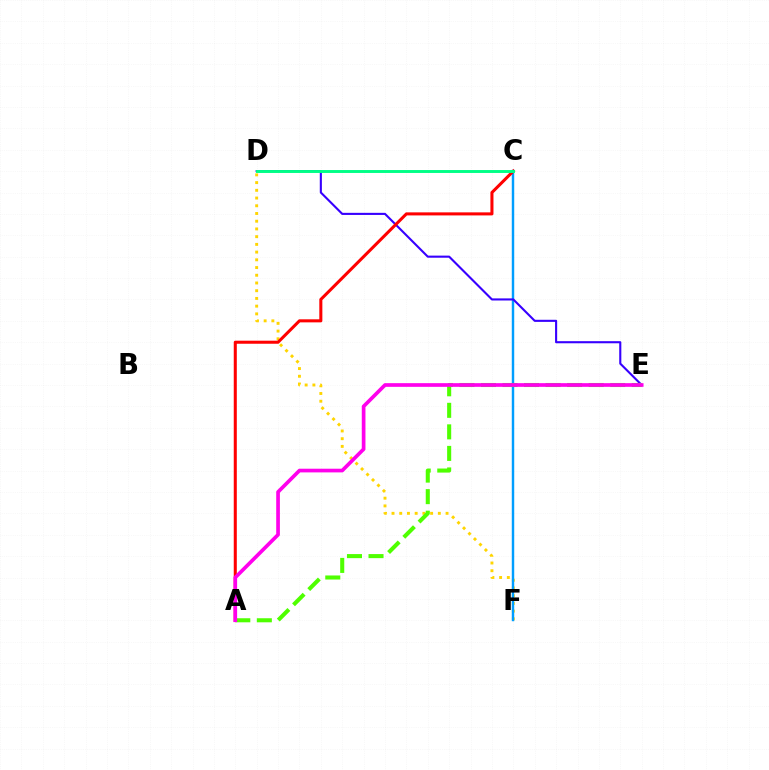{('D', 'F'): [{'color': '#ffd500', 'line_style': 'dotted', 'thickness': 2.1}], ('C', 'F'): [{'color': '#009eff', 'line_style': 'solid', 'thickness': 1.75}], ('D', 'E'): [{'color': '#3700ff', 'line_style': 'solid', 'thickness': 1.52}], ('A', 'C'): [{'color': '#ff0000', 'line_style': 'solid', 'thickness': 2.2}], ('A', 'E'): [{'color': '#4fff00', 'line_style': 'dashed', 'thickness': 2.93}, {'color': '#ff00ed', 'line_style': 'solid', 'thickness': 2.65}], ('C', 'D'): [{'color': '#00ff86', 'line_style': 'solid', 'thickness': 2.11}]}